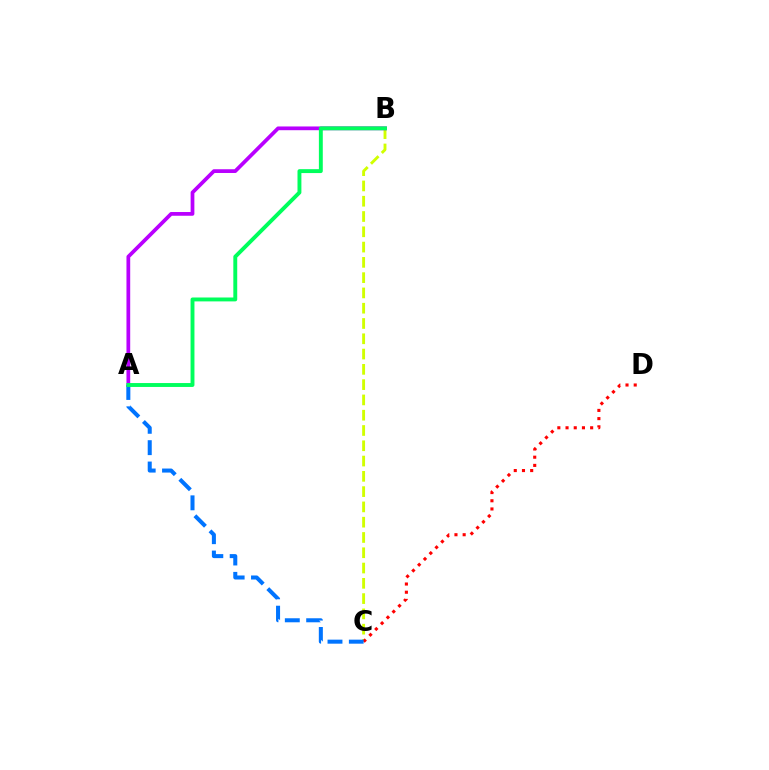{('B', 'C'): [{'color': '#d1ff00', 'line_style': 'dashed', 'thickness': 2.08}], ('A', 'B'): [{'color': '#b900ff', 'line_style': 'solid', 'thickness': 2.69}, {'color': '#00ff5c', 'line_style': 'solid', 'thickness': 2.81}], ('C', 'D'): [{'color': '#ff0000', 'line_style': 'dotted', 'thickness': 2.23}], ('A', 'C'): [{'color': '#0074ff', 'line_style': 'dashed', 'thickness': 2.9}]}